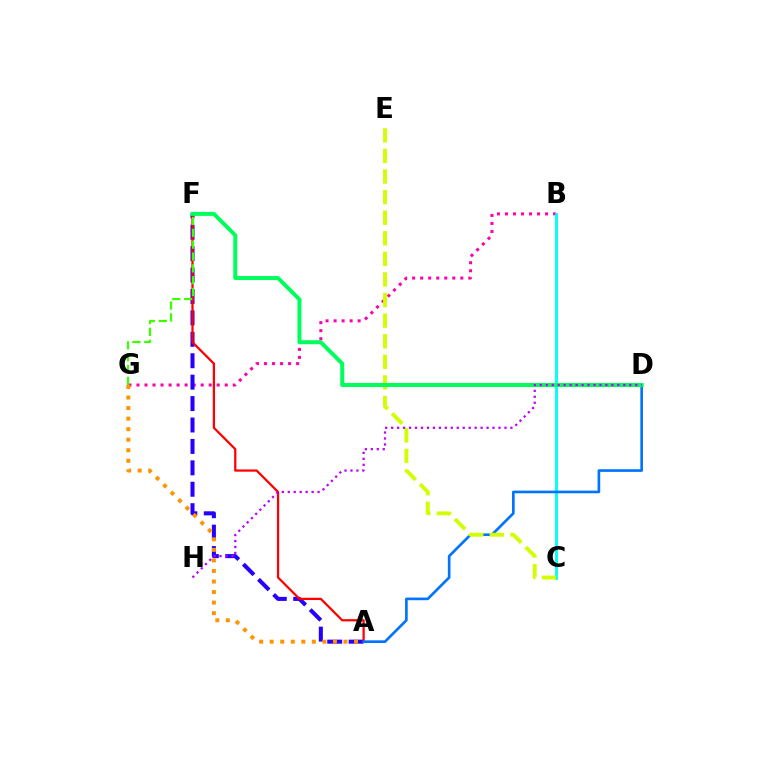{('B', 'G'): [{'color': '#ff00ac', 'line_style': 'dotted', 'thickness': 2.18}], ('A', 'F'): [{'color': '#2500ff', 'line_style': 'dashed', 'thickness': 2.91}, {'color': '#ff0000', 'line_style': 'solid', 'thickness': 1.62}], ('B', 'C'): [{'color': '#00fff6', 'line_style': 'solid', 'thickness': 2.07}], ('A', 'D'): [{'color': '#0074ff', 'line_style': 'solid', 'thickness': 1.91}], ('C', 'E'): [{'color': '#d1ff00', 'line_style': 'dashed', 'thickness': 2.8}], ('A', 'G'): [{'color': '#ff9400', 'line_style': 'dotted', 'thickness': 2.86}], ('F', 'G'): [{'color': '#3dff00', 'line_style': 'dashed', 'thickness': 1.61}], ('D', 'F'): [{'color': '#00ff5c', 'line_style': 'solid', 'thickness': 2.88}], ('D', 'H'): [{'color': '#b900ff', 'line_style': 'dotted', 'thickness': 1.62}]}